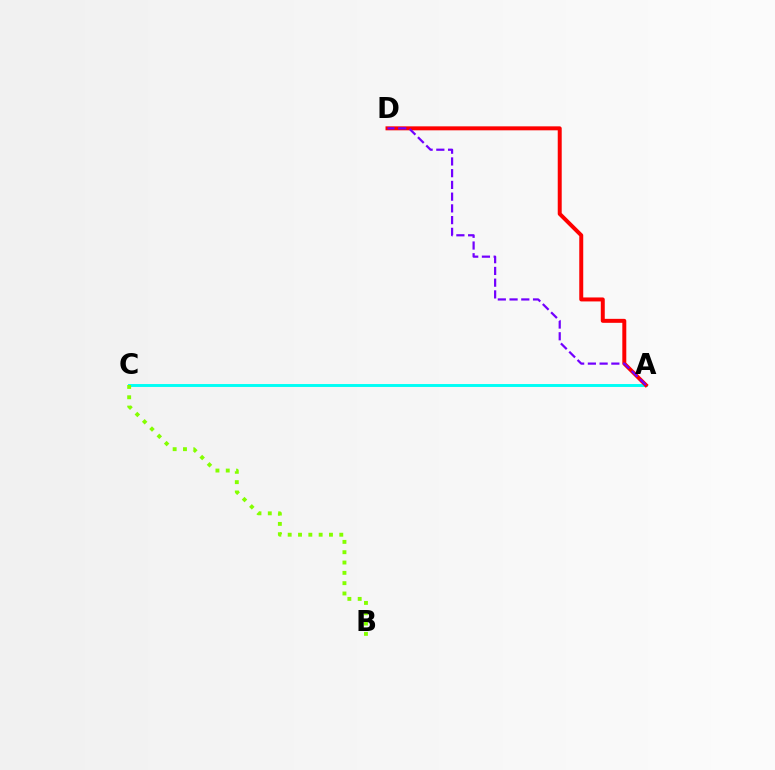{('A', 'C'): [{'color': '#00fff6', 'line_style': 'solid', 'thickness': 2.1}], ('A', 'D'): [{'color': '#ff0000', 'line_style': 'solid', 'thickness': 2.86}, {'color': '#7200ff', 'line_style': 'dashed', 'thickness': 1.59}], ('B', 'C'): [{'color': '#84ff00', 'line_style': 'dotted', 'thickness': 2.8}]}